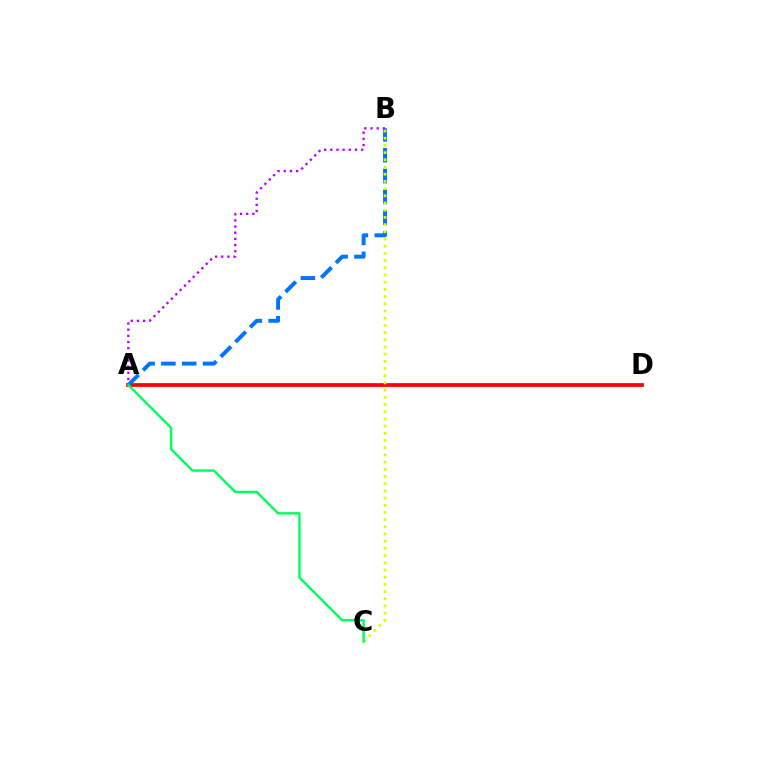{('A', 'D'): [{'color': '#ff0000', 'line_style': 'solid', 'thickness': 2.7}], ('A', 'B'): [{'color': '#0074ff', 'line_style': 'dashed', 'thickness': 2.83}, {'color': '#b900ff', 'line_style': 'dotted', 'thickness': 1.67}], ('B', 'C'): [{'color': '#d1ff00', 'line_style': 'dotted', 'thickness': 1.96}], ('A', 'C'): [{'color': '#00ff5c', 'line_style': 'solid', 'thickness': 1.73}]}